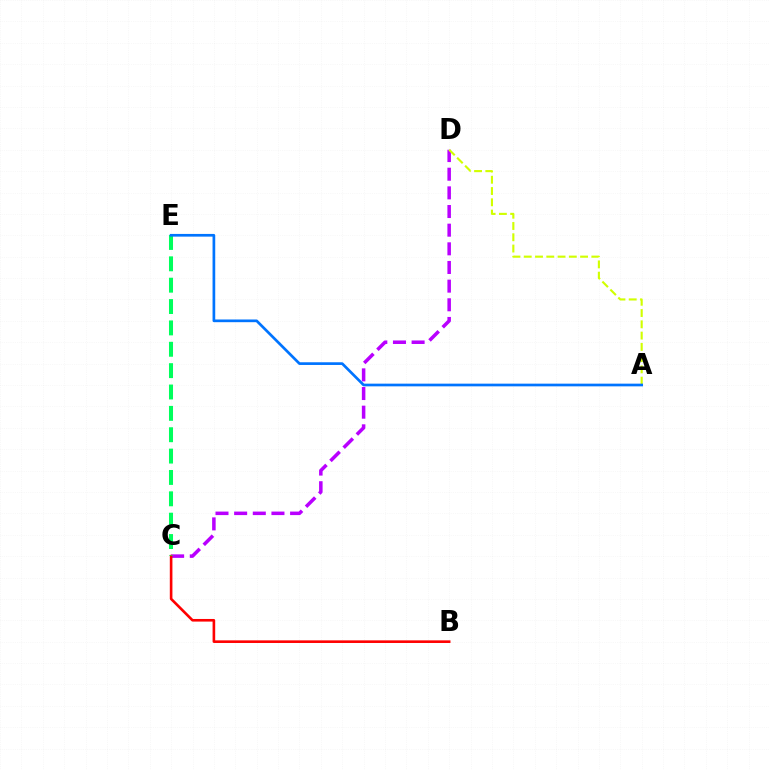{('C', 'D'): [{'color': '#b900ff', 'line_style': 'dashed', 'thickness': 2.53}], ('B', 'C'): [{'color': '#ff0000', 'line_style': 'solid', 'thickness': 1.89}], ('C', 'E'): [{'color': '#00ff5c', 'line_style': 'dashed', 'thickness': 2.9}], ('A', 'D'): [{'color': '#d1ff00', 'line_style': 'dashed', 'thickness': 1.53}], ('A', 'E'): [{'color': '#0074ff', 'line_style': 'solid', 'thickness': 1.94}]}